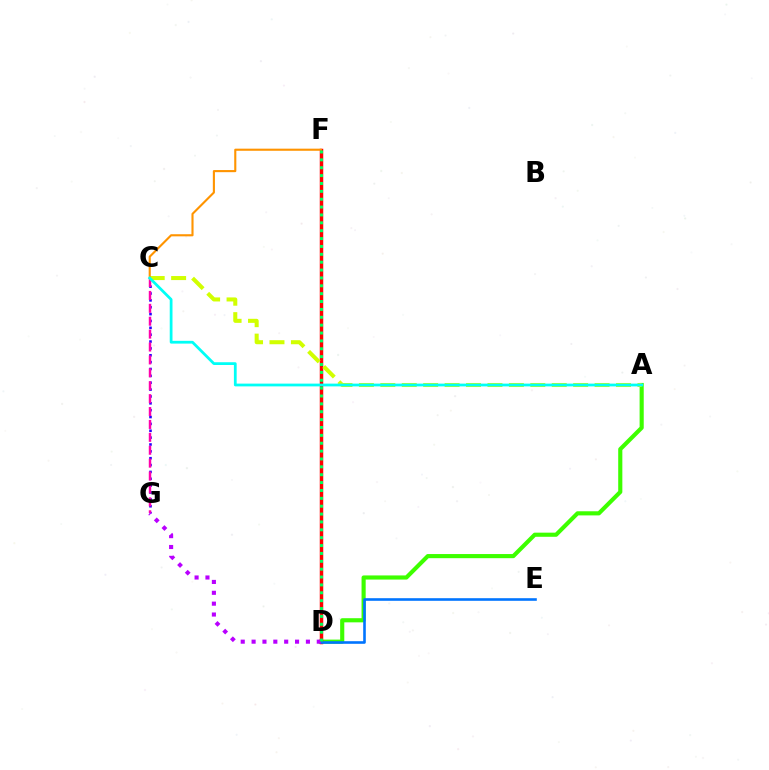{('A', 'D'): [{'color': '#3dff00', 'line_style': 'solid', 'thickness': 2.97}], ('D', 'F'): [{'color': '#ff0000', 'line_style': 'solid', 'thickness': 2.51}, {'color': '#00ff5c', 'line_style': 'dotted', 'thickness': 2.14}], ('C', 'G'): [{'color': '#2500ff', 'line_style': 'dotted', 'thickness': 1.86}, {'color': '#ff00ac', 'line_style': 'dashed', 'thickness': 1.75}], ('D', 'E'): [{'color': '#0074ff', 'line_style': 'solid', 'thickness': 1.88}], ('D', 'G'): [{'color': '#b900ff', 'line_style': 'dotted', 'thickness': 2.95}], ('A', 'C'): [{'color': '#d1ff00', 'line_style': 'dashed', 'thickness': 2.91}, {'color': '#00fff6', 'line_style': 'solid', 'thickness': 1.99}], ('C', 'F'): [{'color': '#ff9400', 'line_style': 'solid', 'thickness': 1.52}]}